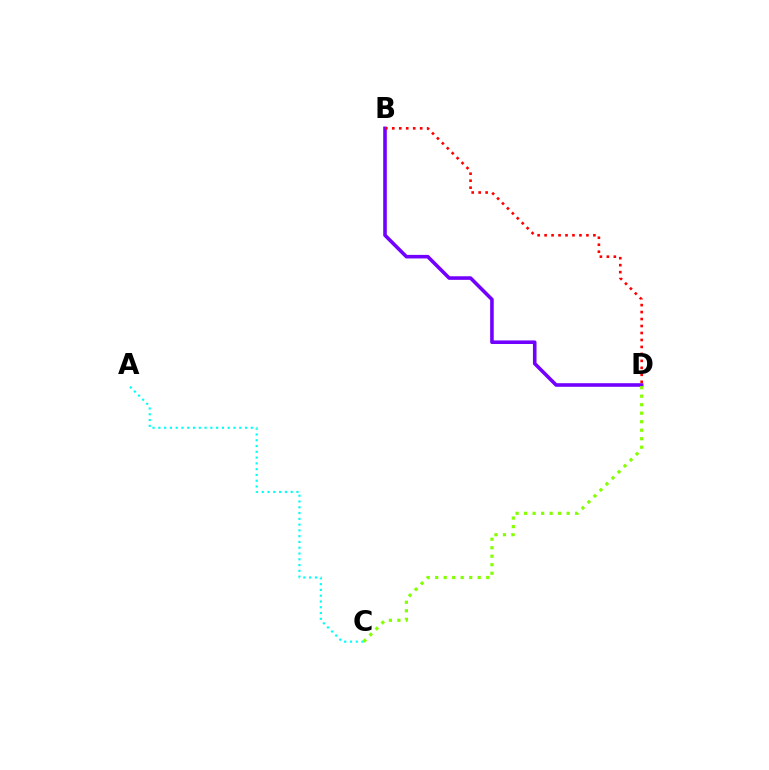{('B', 'D'): [{'color': '#7200ff', 'line_style': 'solid', 'thickness': 2.58}, {'color': '#ff0000', 'line_style': 'dotted', 'thickness': 1.89}], ('A', 'C'): [{'color': '#00fff6', 'line_style': 'dotted', 'thickness': 1.57}], ('C', 'D'): [{'color': '#84ff00', 'line_style': 'dotted', 'thickness': 2.31}]}